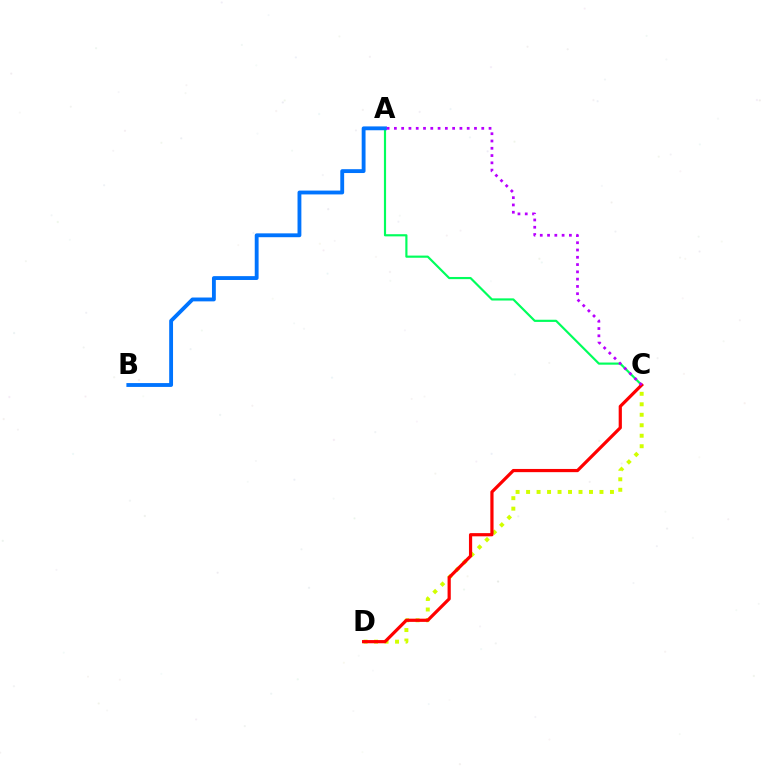{('A', 'C'): [{'color': '#00ff5c', 'line_style': 'solid', 'thickness': 1.56}, {'color': '#b900ff', 'line_style': 'dotted', 'thickness': 1.98}], ('C', 'D'): [{'color': '#d1ff00', 'line_style': 'dotted', 'thickness': 2.85}, {'color': '#ff0000', 'line_style': 'solid', 'thickness': 2.31}], ('A', 'B'): [{'color': '#0074ff', 'line_style': 'solid', 'thickness': 2.77}]}